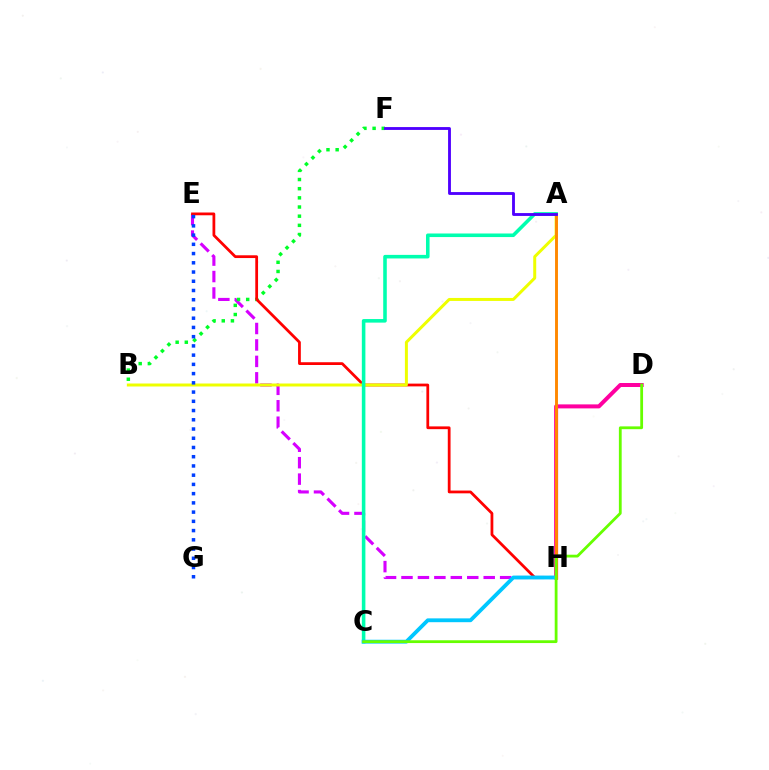{('E', 'H'): [{'color': '#d600ff', 'line_style': 'dashed', 'thickness': 2.23}, {'color': '#ff0000', 'line_style': 'solid', 'thickness': 1.99}], ('B', 'F'): [{'color': '#00ff27', 'line_style': 'dotted', 'thickness': 2.49}], ('A', 'B'): [{'color': '#eeff00', 'line_style': 'solid', 'thickness': 2.15}], ('A', 'C'): [{'color': '#00ffaf', 'line_style': 'solid', 'thickness': 2.57}], ('D', 'H'): [{'color': '#ff00a0', 'line_style': 'solid', 'thickness': 2.88}], ('C', 'H'): [{'color': '#00c7ff', 'line_style': 'solid', 'thickness': 2.75}], ('A', 'H'): [{'color': '#ff8800', 'line_style': 'solid', 'thickness': 2.1}], ('A', 'F'): [{'color': '#4f00ff', 'line_style': 'solid', 'thickness': 2.05}], ('C', 'D'): [{'color': '#66ff00', 'line_style': 'solid', 'thickness': 2.01}], ('E', 'G'): [{'color': '#003fff', 'line_style': 'dotted', 'thickness': 2.51}]}